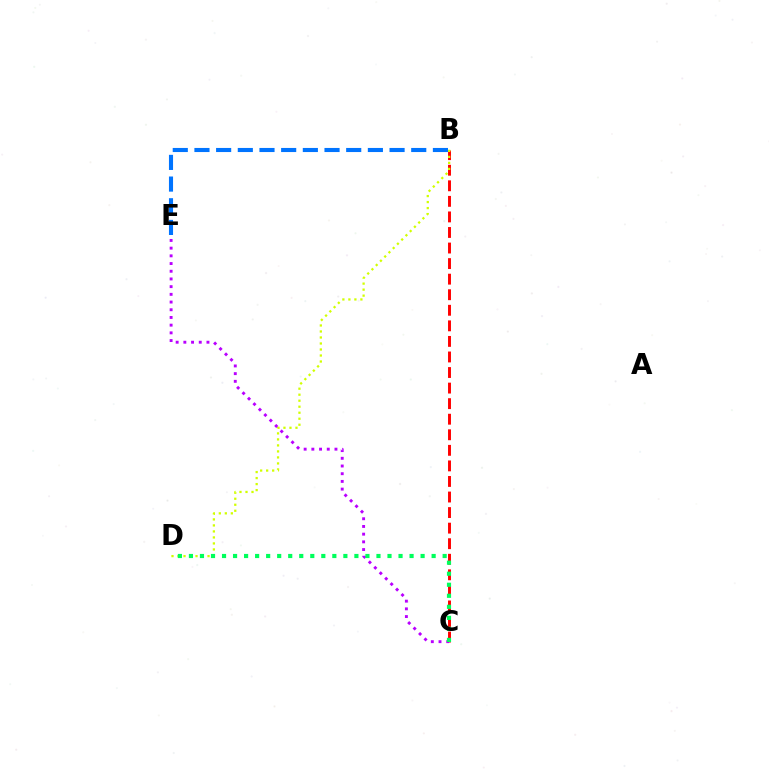{('B', 'C'): [{'color': '#ff0000', 'line_style': 'dashed', 'thickness': 2.11}], ('B', 'D'): [{'color': '#d1ff00', 'line_style': 'dotted', 'thickness': 1.63}], ('C', 'E'): [{'color': '#b900ff', 'line_style': 'dotted', 'thickness': 2.09}], ('C', 'D'): [{'color': '#00ff5c', 'line_style': 'dotted', 'thickness': 3.0}], ('B', 'E'): [{'color': '#0074ff', 'line_style': 'dashed', 'thickness': 2.94}]}